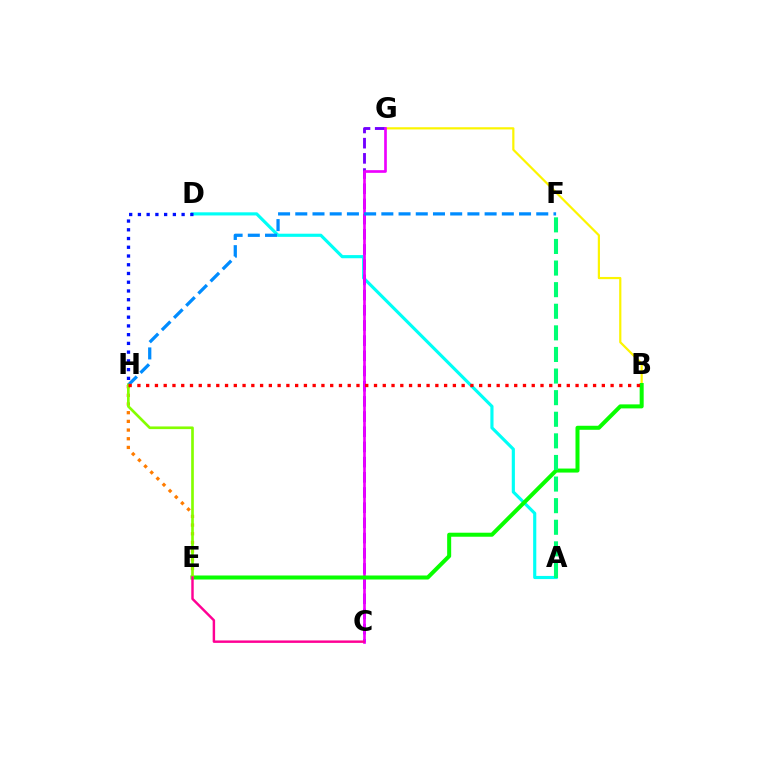{('A', 'D'): [{'color': '#00fff6', 'line_style': 'solid', 'thickness': 2.27}], ('B', 'G'): [{'color': '#fcf500', 'line_style': 'solid', 'thickness': 1.59}], ('C', 'G'): [{'color': '#7200ff', 'line_style': 'dashed', 'thickness': 2.06}, {'color': '#ee00ff', 'line_style': 'solid', 'thickness': 1.92}], ('B', 'E'): [{'color': '#08ff00', 'line_style': 'solid', 'thickness': 2.89}], ('F', 'H'): [{'color': '#008cff', 'line_style': 'dashed', 'thickness': 2.34}], ('E', 'H'): [{'color': '#ff7c00', 'line_style': 'dotted', 'thickness': 2.36}, {'color': '#84ff00', 'line_style': 'solid', 'thickness': 1.93}], ('D', 'H'): [{'color': '#0010ff', 'line_style': 'dotted', 'thickness': 2.37}], ('C', 'E'): [{'color': '#ff0094', 'line_style': 'solid', 'thickness': 1.76}], ('B', 'H'): [{'color': '#ff0000', 'line_style': 'dotted', 'thickness': 2.38}], ('A', 'F'): [{'color': '#00ff74', 'line_style': 'dashed', 'thickness': 2.93}]}